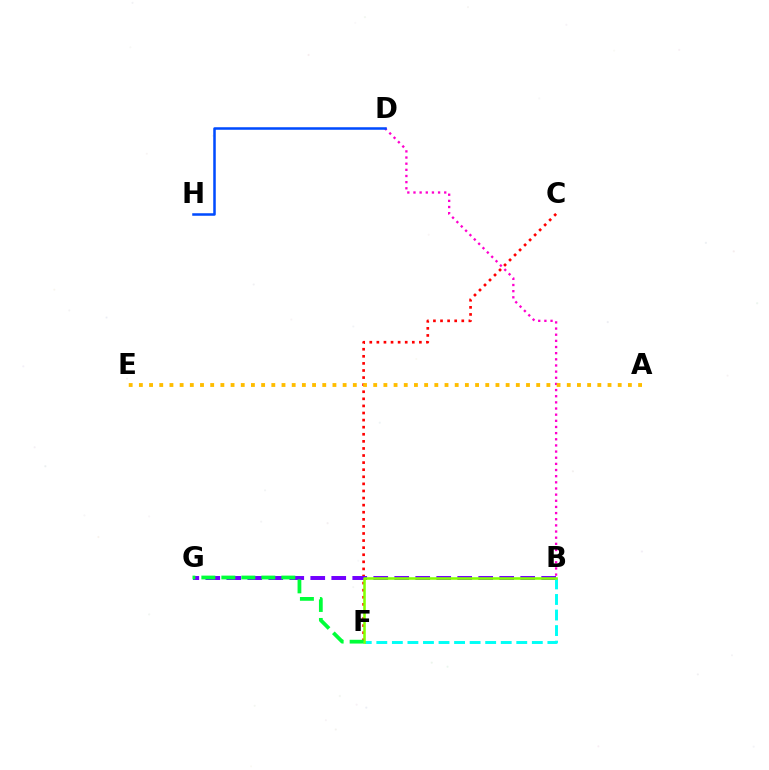{('C', 'F'): [{'color': '#ff0000', 'line_style': 'dotted', 'thickness': 1.93}], ('B', 'G'): [{'color': '#7200ff', 'line_style': 'dashed', 'thickness': 2.85}], ('B', 'F'): [{'color': '#00fff6', 'line_style': 'dashed', 'thickness': 2.11}, {'color': '#84ff00', 'line_style': 'solid', 'thickness': 1.85}], ('B', 'D'): [{'color': '#ff00cf', 'line_style': 'dotted', 'thickness': 1.67}], ('A', 'E'): [{'color': '#ffbd00', 'line_style': 'dotted', 'thickness': 2.77}], ('D', 'H'): [{'color': '#004bff', 'line_style': 'solid', 'thickness': 1.82}], ('F', 'G'): [{'color': '#00ff39', 'line_style': 'dashed', 'thickness': 2.72}]}